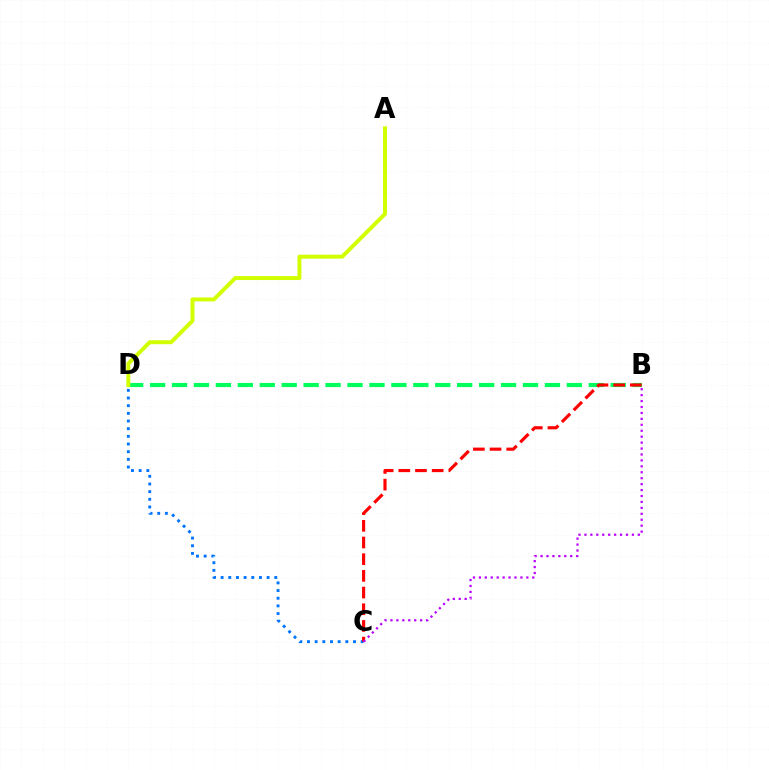{('C', 'D'): [{'color': '#0074ff', 'line_style': 'dotted', 'thickness': 2.08}], ('B', 'D'): [{'color': '#00ff5c', 'line_style': 'dashed', 'thickness': 2.98}], ('B', 'C'): [{'color': '#ff0000', 'line_style': 'dashed', 'thickness': 2.27}, {'color': '#b900ff', 'line_style': 'dotted', 'thickness': 1.61}], ('A', 'D'): [{'color': '#d1ff00', 'line_style': 'solid', 'thickness': 2.85}]}